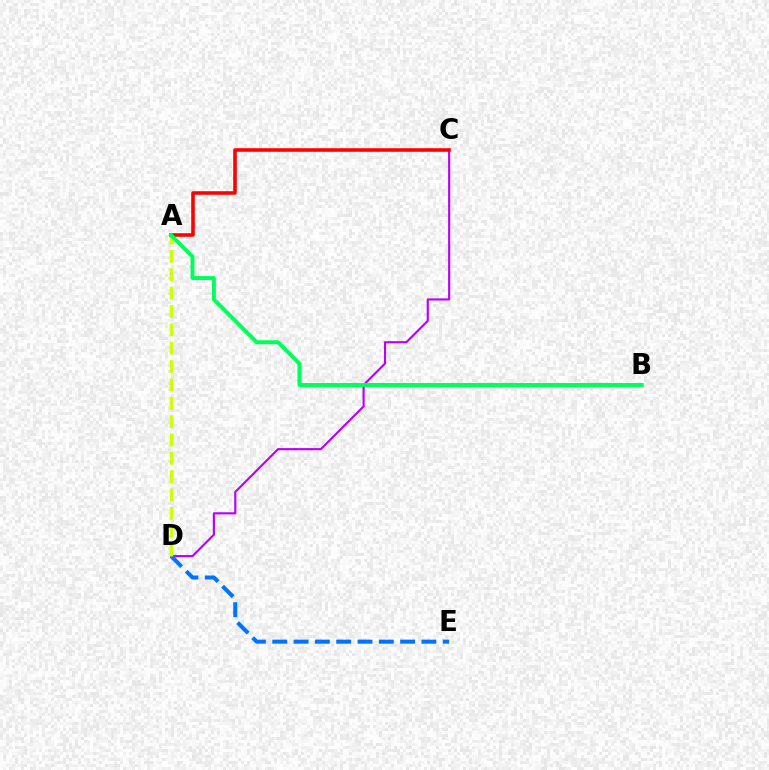{('C', 'D'): [{'color': '#b900ff', 'line_style': 'solid', 'thickness': 1.54}], ('A', 'C'): [{'color': '#ff0000', 'line_style': 'solid', 'thickness': 2.57}], ('D', 'E'): [{'color': '#0074ff', 'line_style': 'dashed', 'thickness': 2.9}], ('A', 'D'): [{'color': '#d1ff00', 'line_style': 'dashed', 'thickness': 2.49}], ('A', 'B'): [{'color': '#00ff5c', 'line_style': 'solid', 'thickness': 2.84}]}